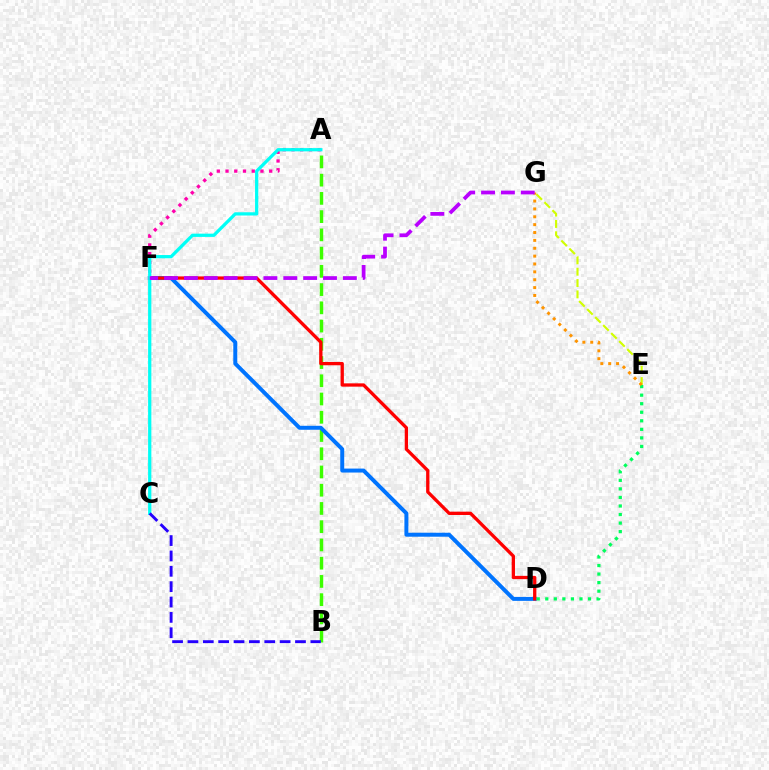{('A', 'B'): [{'color': '#3dff00', 'line_style': 'dashed', 'thickness': 2.48}], ('D', 'F'): [{'color': '#0074ff', 'line_style': 'solid', 'thickness': 2.86}, {'color': '#ff0000', 'line_style': 'solid', 'thickness': 2.38}], ('E', 'G'): [{'color': '#d1ff00', 'line_style': 'dashed', 'thickness': 1.54}, {'color': '#ff9400', 'line_style': 'dotted', 'thickness': 2.14}], ('D', 'E'): [{'color': '#00ff5c', 'line_style': 'dotted', 'thickness': 2.32}], ('A', 'F'): [{'color': '#ff00ac', 'line_style': 'dotted', 'thickness': 2.37}], ('A', 'C'): [{'color': '#00fff6', 'line_style': 'solid', 'thickness': 2.34}], ('B', 'C'): [{'color': '#2500ff', 'line_style': 'dashed', 'thickness': 2.09}], ('F', 'G'): [{'color': '#b900ff', 'line_style': 'dashed', 'thickness': 2.7}]}